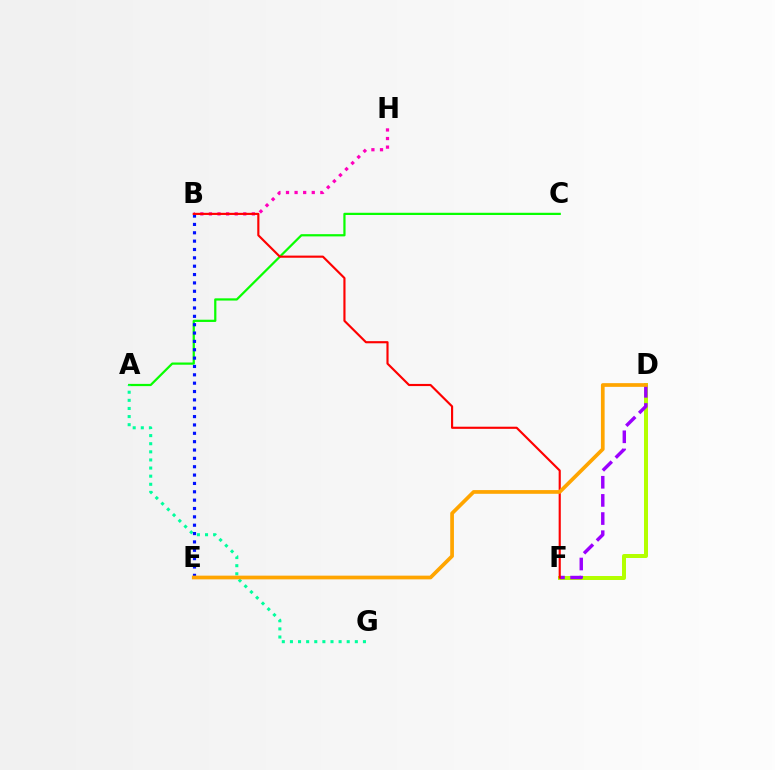{('A', 'C'): [{'color': '#08ff00', 'line_style': 'solid', 'thickness': 1.6}], ('D', 'F'): [{'color': '#00b5ff', 'line_style': 'dotted', 'thickness': 1.5}, {'color': '#b3ff00', 'line_style': 'solid', 'thickness': 2.88}, {'color': '#9b00ff', 'line_style': 'dashed', 'thickness': 2.46}], ('B', 'H'): [{'color': '#ff00bd', 'line_style': 'dotted', 'thickness': 2.33}], ('A', 'G'): [{'color': '#00ff9d', 'line_style': 'dotted', 'thickness': 2.2}], ('B', 'E'): [{'color': '#0010ff', 'line_style': 'dotted', 'thickness': 2.27}], ('B', 'F'): [{'color': '#ff0000', 'line_style': 'solid', 'thickness': 1.54}], ('D', 'E'): [{'color': '#ffa500', 'line_style': 'solid', 'thickness': 2.67}]}